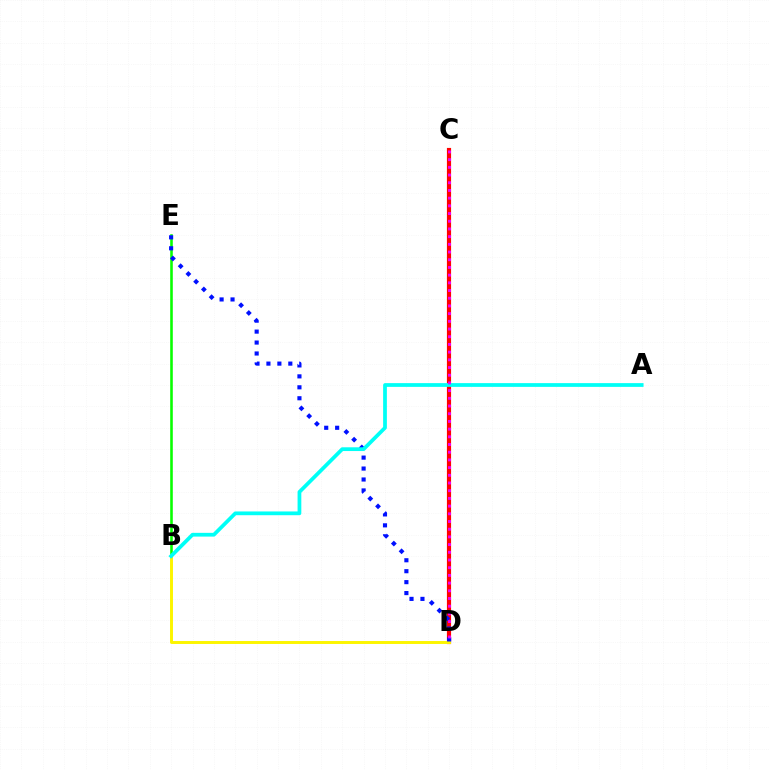{('C', 'D'): [{'color': '#ff0000', 'line_style': 'solid', 'thickness': 3.0}, {'color': '#ee00ff', 'line_style': 'dotted', 'thickness': 2.09}], ('B', 'E'): [{'color': '#08ff00', 'line_style': 'solid', 'thickness': 1.86}], ('B', 'D'): [{'color': '#fcf500', 'line_style': 'solid', 'thickness': 2.12}], ('D', 'E'): [{'color': '#0010ff', 'line_style': 'dotted', 'thickness': 2.97}], ('A', 'B'): [{'color': '#00fff6', 'line_style': 'solid', 'thickness': 2.7}]}